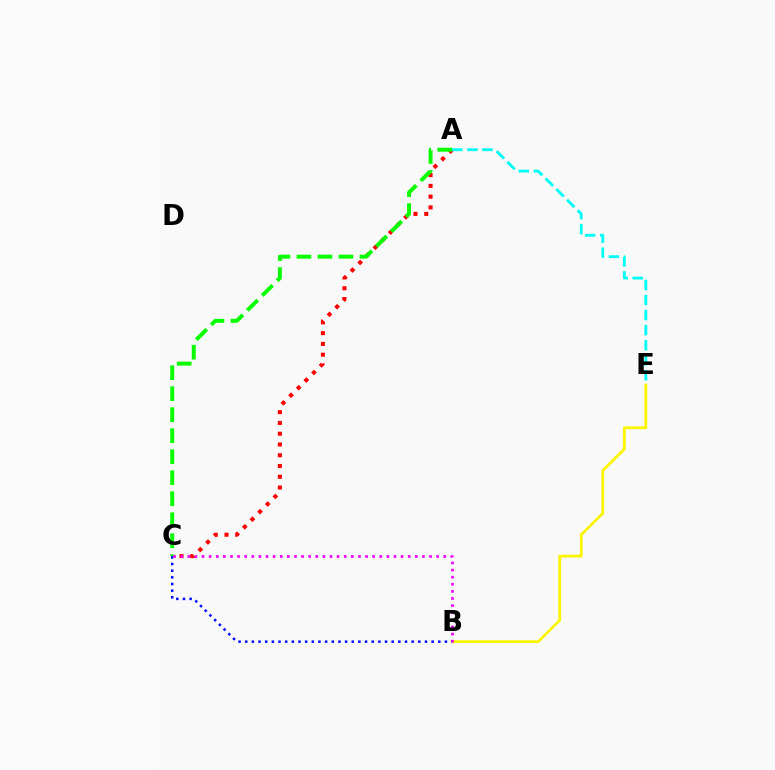{('B', 'E'): [{'color': '#fcf500', 'line_style': 'solid', 'thickness': 2.02}], ('A', 'C'): [{'color': '#ff0000', 'line_style': 'dotted', 'thickness': 2.93}, {'color': '#08ff00', 'line_style': 'dashed', 'thickness': 2.85}], ('B', 'C'): [{'color': '#0010ff', 'line_style': 'dotted', 'thickness': 1.81}, {'color': '#ee00ff', 'line_style': 'dotted', 'thickness': 1.93}], ('A', 'E'): [{'color': '#00fff6', 'line_style': 'dashed', 'thickness': 2.05}]}